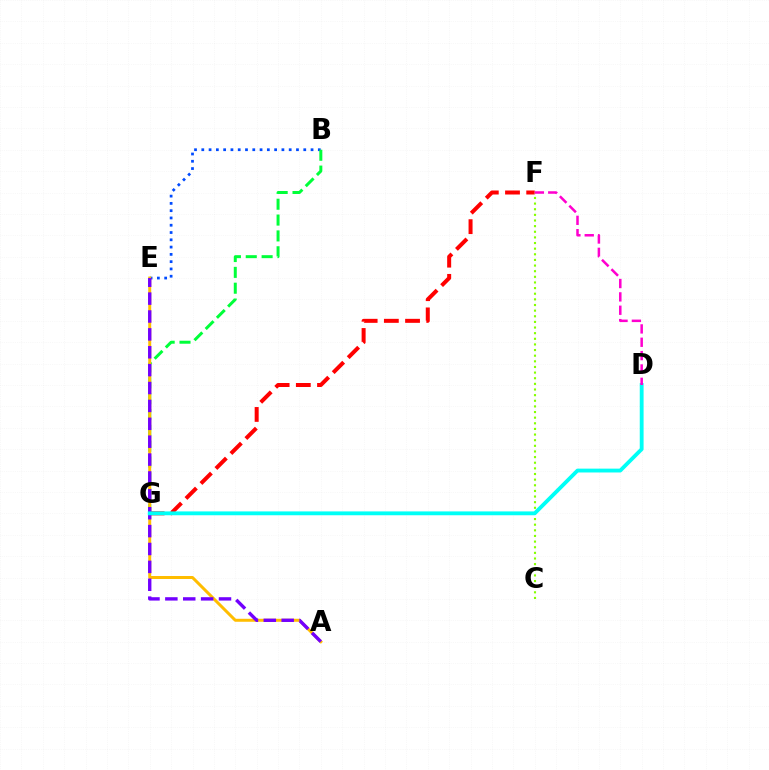{('B', 'E'): [{'color': '#004bff', 'line_style': 'dotted', 'thickness': 1.98}], ('B', 'G'): [{'color': '#00ff39', 'line_style': 'dashed', 'thickness': 2.15}], ('A', 'E'): [{'color': '#ffbd00', 'line_style': 'solid', 'thickness': 2.15}, {'color': '#7200ff', 'line_style': 'dashed', 'thickness': 2.43}], ('F', 'G'): [{'color': '#ff0000', 'line_style': 'dashed', 'thickness': 2.88}], ('C', 'F'): [{'color': '#84ff00', 'line_style': 'dotted', 'thickness': 1.53}], ('D', 'G'): [{'color': '#00fff6', 'line_style': 'solid', 'thickness': 2.76}], ('D', 'F'): [{'color': '#ff00cf', 'line_style': 'dashed', 'thickness': 1.81}]}